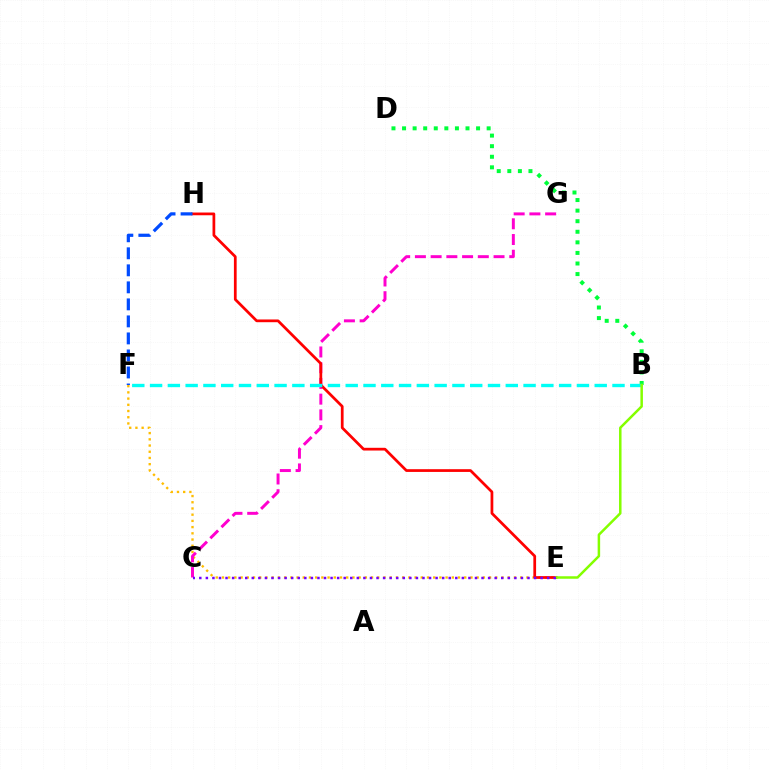{('B', 'D'): [{'color': '#00ff39', 'line_style': 'dotted', 'thickness': 2.87}], ('E', 'F'): [{'color': '#ffbd00', 'line_style': 'dotted', 'thickness': 1.69}], ('C', 'G'): [{'color': '#ff00cf', 'line_style': 'dashed', 'thickness': 2.14}], ('E', 'H'): [{'color': '#ff0000', 'line_style': 'solid', 'thickness': 1.97}], ('F', 'H'): [{'color': '#004bff', 'line_style': 'dashed', 'thickness': 2.31}], ('B', 'F'): [{'color': '#00fff6', 'line_style': 'dashed', 'thickness': 2.42}], ('B', 'E'): [{'color': '#84ff00', 'line_style': 'solid', 'thickness': 1.8}], ('C', 'E'): [{'color': '#7200ff', 'line_style': 'dotted', 'thickness': 1.78}]}